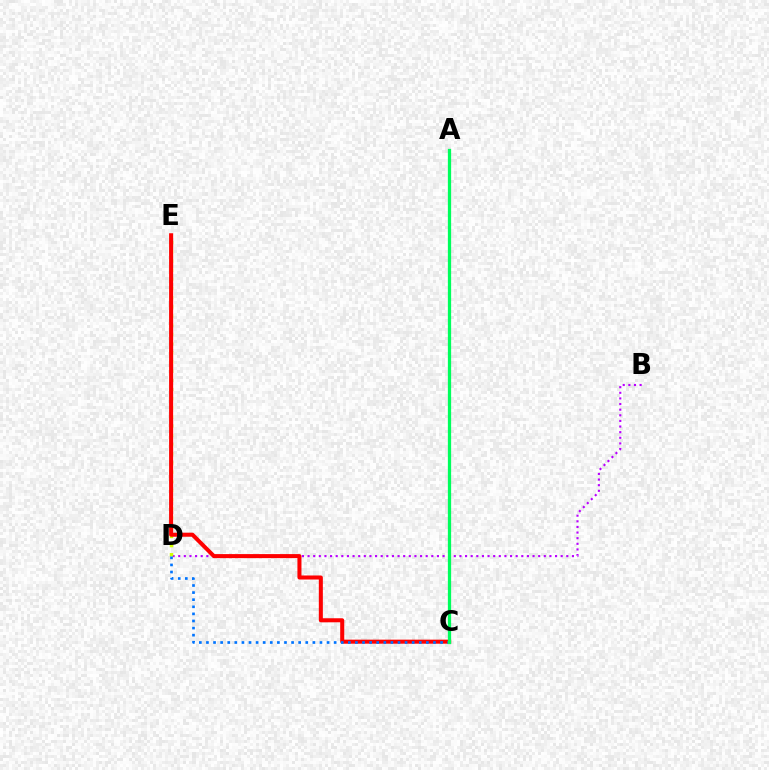{('B', 'D'): [{'color': '#b900ff', 'line_style': 'dotted', 'thickness': 1.53}], ('D', 'E'): [{'color': '#d1ff00', 'line_style': 'dotted', 'thickness': 2.49}], ('C', 'E'): [{'color': '#ff0000', 'line_style': 'solid', 'thickness': 2.91}], ('C', 'D'): [{'color': '#0074ff', 'line_style': 'dotted', 'thickness': 1.93}], ('A', 'C'): [{'color': '#00ff5c', 'line_style': 'solid', 'thickness': 2.35}]}